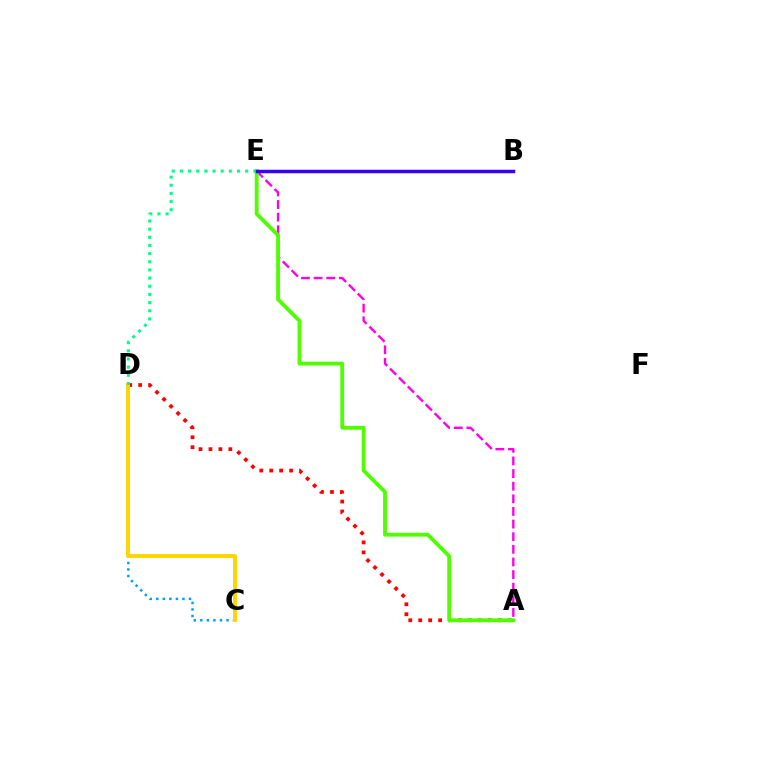{('A', 'D'): [{'color': '#ff0000', 'line_style': 'dotted', 'thickness': 2.7}], ('A', 'E'): [{'color': '#ff00ed', 'line_style': 'dashed', 'thickness': 1.72}, {'color': '#4fff00', 'line_style': 'solid', 'thickness': 2.75}], ('C', 'D'): [{'color': '#009eff', 'line_style': 'dotted', 'thickness': 1.78}, {'color': '#ffd500', 'line_style': 'solid', 'thickness': 2.83}], ('D', 'E'): [{'color': '#00ff86', 'line_style': 'dotted', 'thickness': 2.22}], ('B', 'E'): [{'color': '#3700ff', 'line_style': 'solid', 'thickness': 2.5}]}